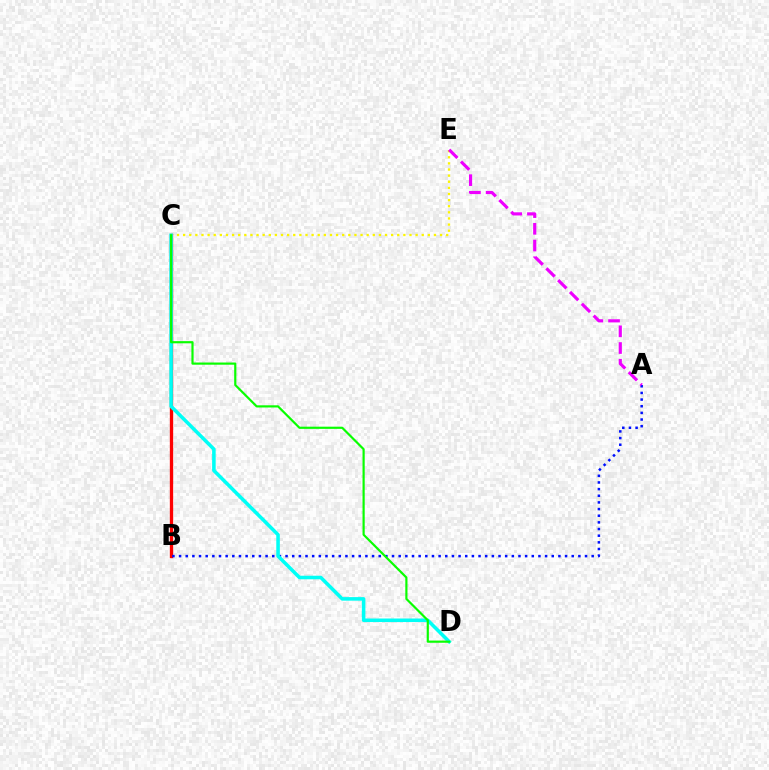{('C', 'E'): [{'color': '#fcf500', 'line_style': 'dotted', 'thickness': 1.66}], ('B', 'C'): [{'color': '#ff0000', 'line_style': 'solid', 'thickness': 2.39}], ('A', 'B'): [{'color': '#0010ff', 'line_style': 'dotted', 'thickness': 1.81}], ('A', 'E'): [{'color': '#ee00ff', 'line_style': 'dashed', 'thickness': 2.27}], ('C', 'D'): [{'color': '#00fff6', 'line_style': 'solid', 'thickness': 2.56}, {'color': '#08ff00', 'line_style': 'solid', 'thickness': 1.57}]}